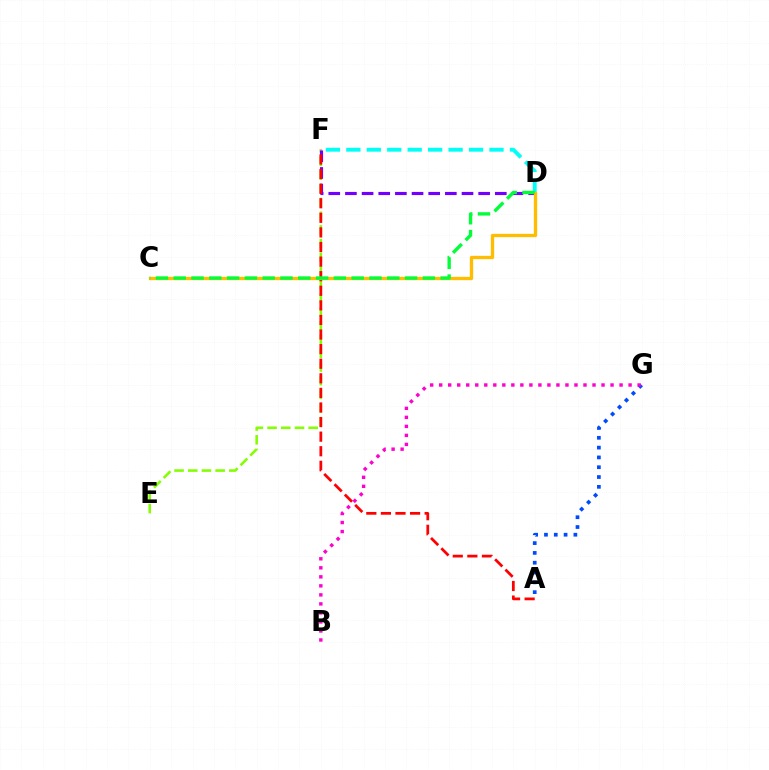{('D', 'F'): [{'color': '#00fff6', 'line_style': 'dashed', 'thickness': 2.78}, {'color': '#7200ff', 'line_style': 'dashed', 'thickness': 2.26}], ('E', 'F'): [{'color': '#84ff00', 'line_style': 'dashed', 'thickness': 1.86}], ('A', 'G'): [{'color': '#004bff', 'line_style': 'dotted', 'thickness': 2.67}], ('A', 'F'): [{'color': '#ff0000', 'line_style': 'dashed', 'thickness': 1.98}], ('B', 'G'): [{'color': '#ff00cf', 'line_style': 'dotted', 'thickness': 2.45}], ('C', 'D'): [{'color': '#ffbd00', 'line_style': 'solid', 'thickness': 2.38}, {'color': '#00ff39', 'line_style': 'dashed', 'thickness': 2.42}]}